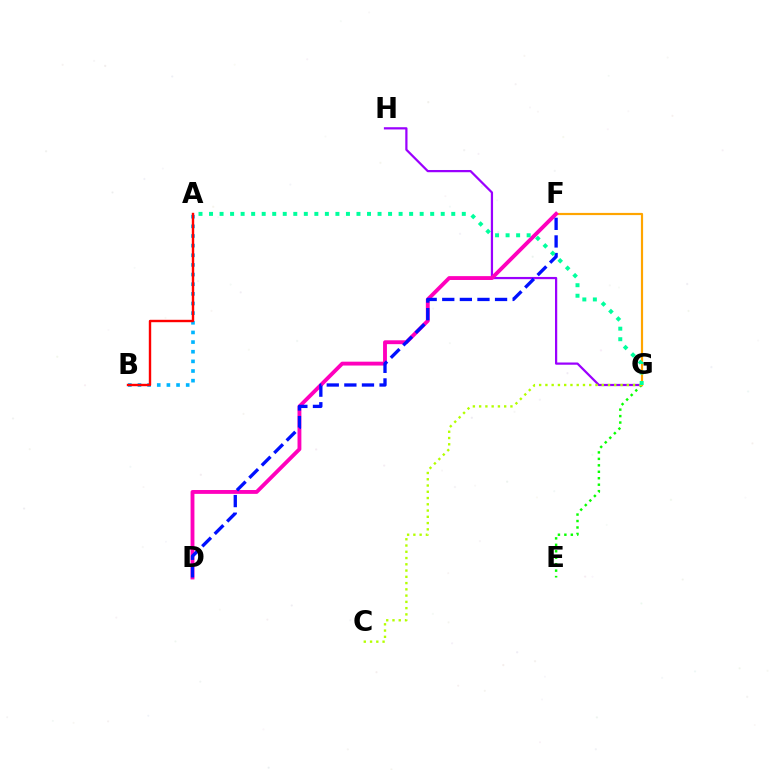{('E', 'G'): [{'color': '#08ff00', 'line_style': 'dotted', 'thickness': 1.75}], ('G', 'H'): [{'color': '#9b00ff', 'line_style': 'solid', 'thickness': 1.61}], ('A', 'B'): [{'color': '#00b5ff', 'line_style': 'dotted', 'thickness': 2.62}, {'color': '#ff0000', 'line_style': 'solid', 'thickness': 1.73}], ('F', 'G'): [{'color': '#ffa500', 'line_style': 'solid', 'thickness': 1.58}], ('D', 'F'): [{'color': '#ff00bd', 'line_style': 'solid', 'thickness': 2.78}, {'color': '#0010ff', 'line_style': 'dashed', 'thickness': 2.39}], ('C', 'G'): [{'color': '#b3ff00', 'line_style': 'dotted', 'thickness': 1.7}], ('A', 'G'): [{'color': '#00ff9d', 'line_style': 'dotted', 'thickness': 2.86}]}